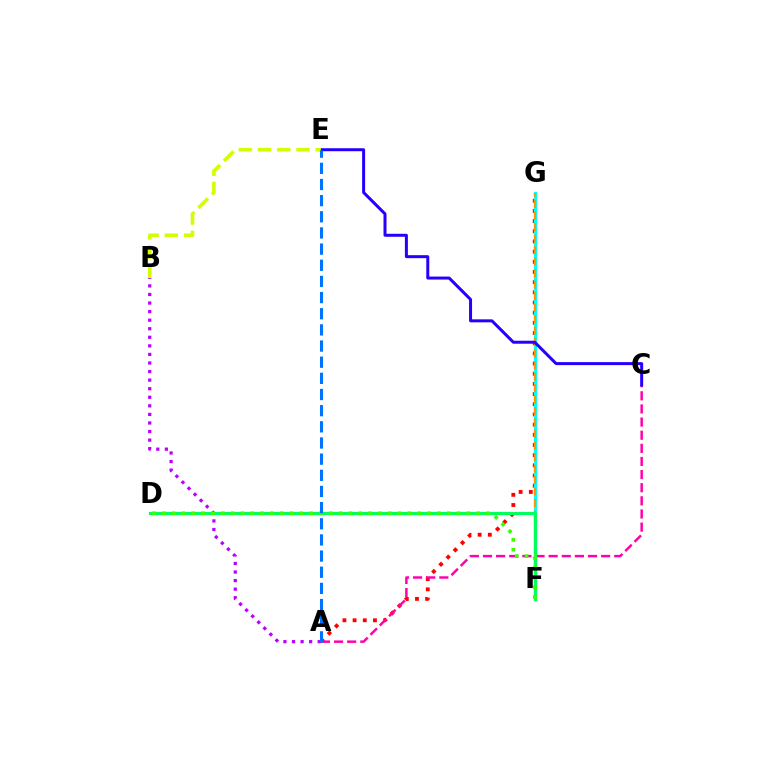{('A', 'G'): [{'color': '#ff0000', 'line_style': 'dotted', 'thickness': 2.76}], ('A', 'C'): [{'color': '#ff00ac', 'line_style': 'dashed', 'thickness': 1.78}], ('F', 'G'): [{'color': '#00fff6', 'line_style': 'solid', 'thickness': 2.3}, {'color': '#ff9400', 'line_style': 'dashed', 'thickness': 1.56}], ('A', 'B'): [{'color': '#b900ff', 'line_style': 'dotted', 'thickness': 2.33}], ('C', 'E'): [{'color': '#2500ff', 'line_style': 'solid', 'thickness': 2.16}], ('B', 'E'): [{'color': '#d1ff00', 'line_style': 'dashed', 'thickness': 2.61}], ('D', 'F'): [{'color': '#00ff5c', 'line_style': 'solid', 'thickness': 2.29}, {'color': '#3dff00', 'line_style': 'dotted', 'thickness': 2.67}], ('A', 'E'): [{'color': '#0074ff', 'line_style': 'dashed', 'thickness': 2.19}]}